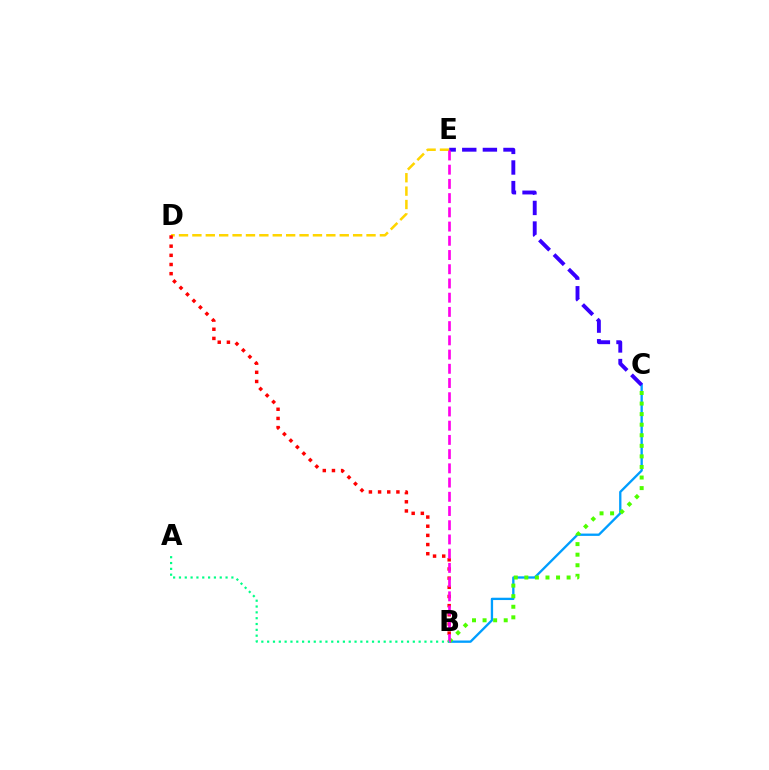{('B', 'C'): [{'color': '#009eff', 'line_style': 'solid', 'thickness': 1.67}, {'color': '#4fff00', 'line_style': 'dotted', 'thickness': 2.87}], ('C', 'E'): [{'color': '#3700ff', 'line_style': 'dashed', 'thickness': 2.8}], ('D', 'E'): [{'color': '#ffd500', 'line_style': 'dashed', 'thickness': 1.82}], ('B', 'D'): [{'color': '#ff0000', 'line_style': 'dotted', 'thickness': 2.49}], ('B', 'E'): [{'color': '#ff00ed', 'line_style': 'dashed', 'thickness': 1.93}], ('A', 'B'): [{'color': '#00ff86', 'line_style': 'dotted', 'thickness': 1.58}]}